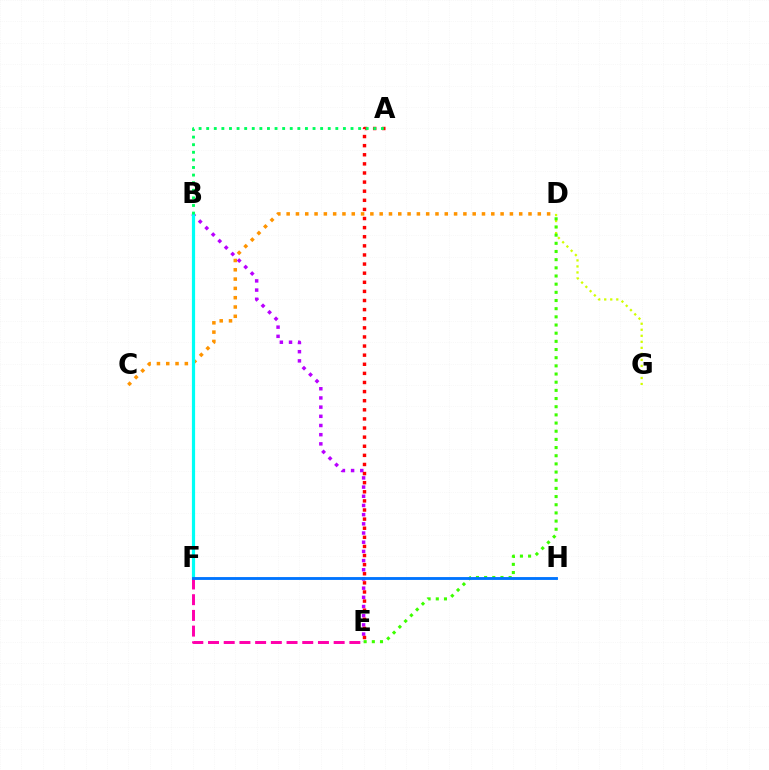{('D', 'G'): [{'color': '#d1ff00', 'line_style': 'dotted', 'thickness': 1.64}], ('C', 'D'): [{'color': '#ff9400', 'line_style': 'dotted', 'thickness': 2.53}], ('B', 'F'): [{'color': '#2500ff', 'line_style': 'dashed', 'thickness': 2.12}, {'color': '#00fff6', 'line_style': 'solid', 'thickness': 2.3}], ('B', 'E'): [{'color': '#b900ff', 'line_style': 'dotted', 'thickness': 2.5}], ('E', 'F'): [{'color': '#ff00ac', 'line_style': 'dashed', 'thickness': 2.13}], ('D', 'E'): [{'color': '#3dff00', 'line_style': 'dotted', 'thickness': 2.22}], ('A', 'E'): [{'color': '#ff0000', 'line_style': 'dotted', 'thickness': 2.47}], ('A', 'B'): [{'color': '#00ff5c', 'line_style': 'dotted', 'thickness': 2.06}], ('F', 'H'): [{'color': '#0074ff', 'line_style': 'solid', 'thickness': 2.05}]}